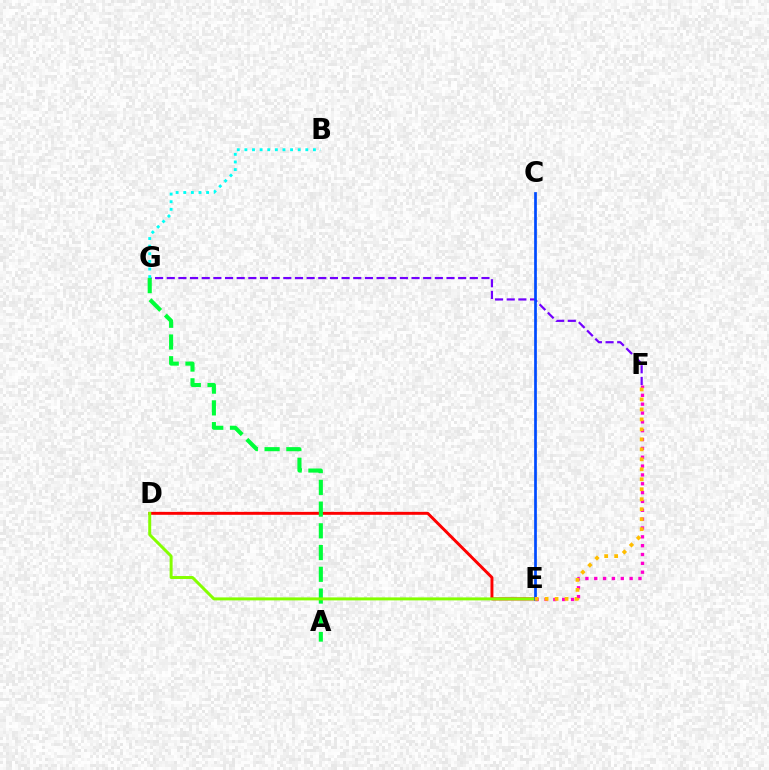{('F', 'G'): [{'color': '#7200ff', 'line_style': 'dashed', 'thickness': 1.58}], ('B', 'G'): [{'color': '#00fff6', 'line_style': 'dotted', 'thickness': 2.07}], ('D', 'E'): [{'color': '#ff0000', 'line_style': 'solid', 'thickness': 2.11}, {'color': '#84ff00', 'line_style': 'solid', 'thickness': 2.14}], ('A', 'G'): [{'color': '#00ff39', 'line_style': 'dashed', 'thickness': 2.95}], ('E', 'F'): [{'color': '#ff00cf', 'line_style': 'dotted', 'thickness': 2.4}, {'color': '#ffbd00', 'line_style': 'dotted', 'thickness': 2.71}], ('C', 'E'): [{'color': '#004bff', 'line_style': 'solid', 'thickness': 1.96}]}